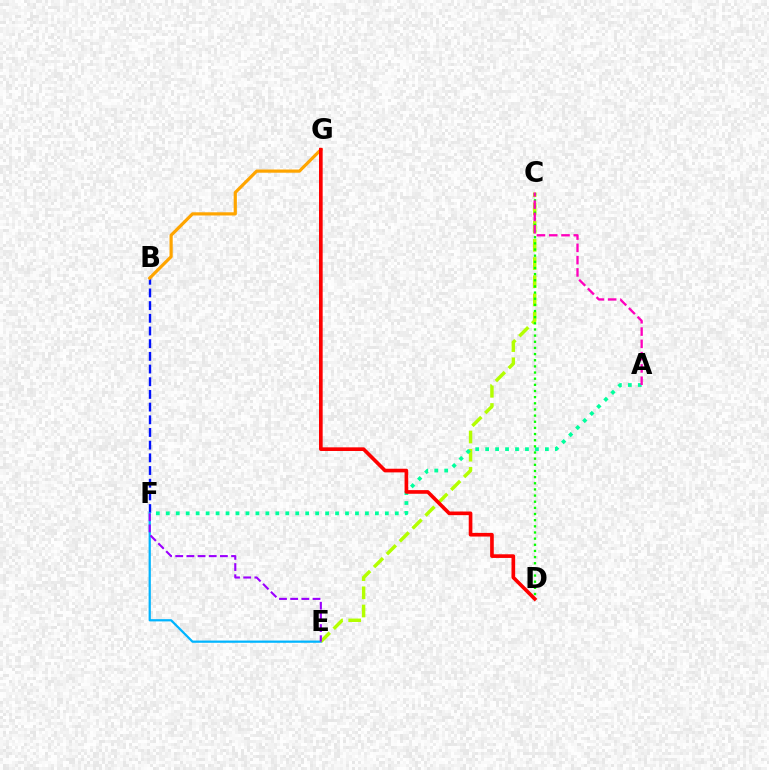{('B', 'F'): [{'color': '#0010ff', 'line_style': 'dashed', 'thickness': 1.72}], ('E', 'F'): [{'color': '#00b5ff', 'line_style': 'solid', 'thickness': 1.61}, {'color': '#9b00ff', 'line_style': 'dashed', 'thickness': 1.52}], ('C', 'E'): [{'color': '#b3ff00', 'line_style': 'dashed', 'thickness': 2.47}], ('A', 'F'): [{'color': '#00ff9d', 'line_style': 'dotted', 'thickness': 2.71}], ('C', 'D'): [{'color': '#08ff00', 'line_style': 'dotted', 'thickness': 1.67}], ('B', 'G'): [{'color': '#ffa500', 'line_style': 'solid', 'thickness': 2.3}], ('A', 'C'): [{'color': '#ff00bd', 'line_style': 'dashed', 'thickness': 1.67}], ('D', 'G'): [{'color': '#ff0000', 'line_style': 'solid', 'thickness': 2.63}]}